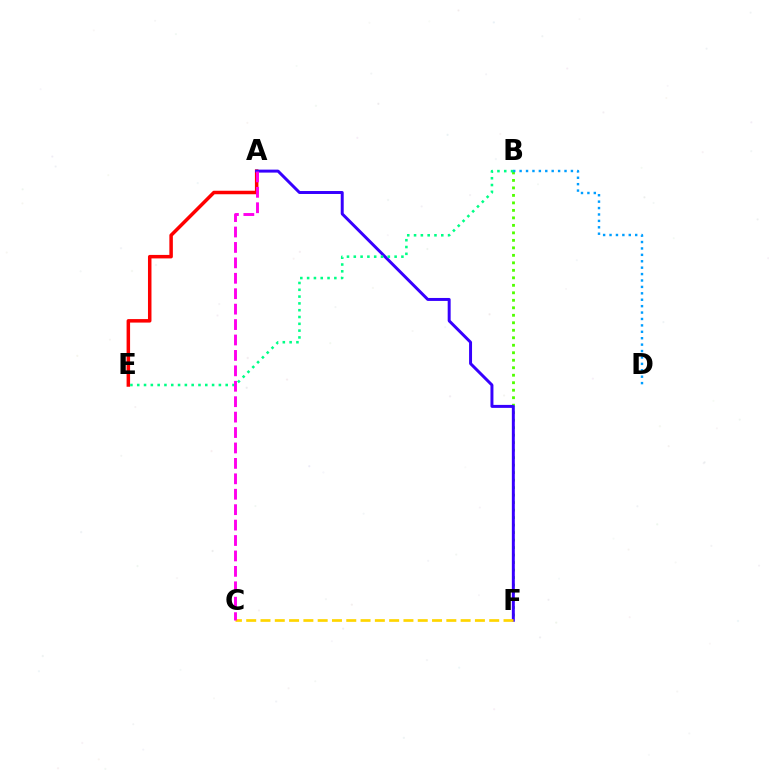{('A', 'E'): [{'color': '#ff0000', 'line_style': 'solid', 'thickness': 2.52}], ('B', 'F'): [{'color': '#4fff00', 'line_style': 'dotted', 'thickness': 2.04}], ('B', 'D'): [{'color': '#009eff', 'line_style': 'dotted', 'thickness': 1.74}], ('A', 'F'): [{'color': '#3700ff', 'line_style': 'solid', 'thickness': 2.14}], ('C', 'F'): [{'color': '#ffd500', 'line_style': 'dashed', 'thickness': 1.94}], ('B', 'E'): [{'color': '#00ff86', 'line_style': 'dotted', 'thickness': 1.85}], ('A', 'C'): [{'color': '#ff00ed', 'line_style': 'dashed', 'thickness': 2.1}]}